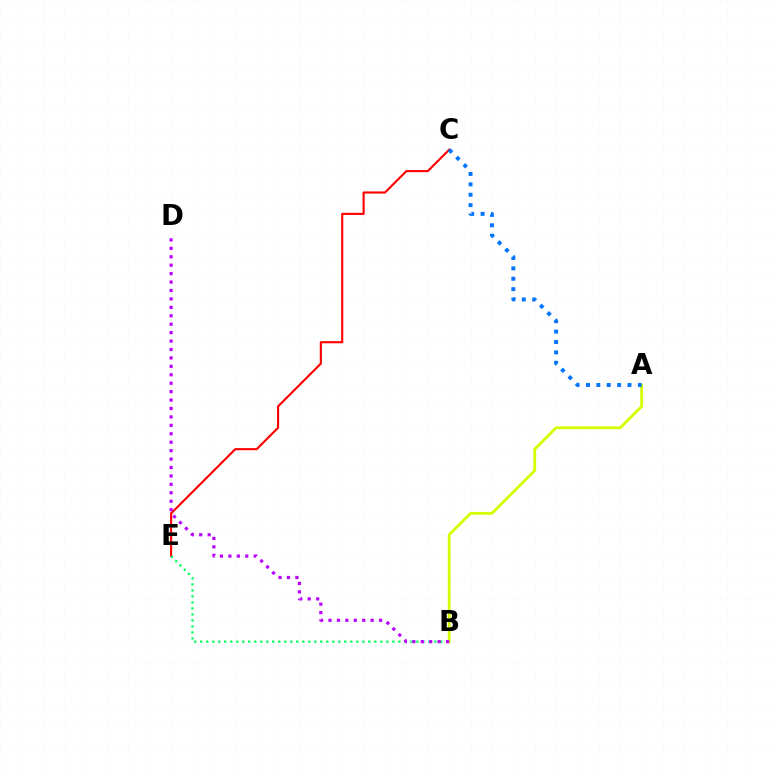{('A', 'B'): [{'color': '#d1ff00', 'line_style': 'solid', 'thickness': 2.03}], ('C', 'E'): [{'color': '#ff0000', 'line_style': 'solid', 'thickness': 1.53}], ('B', 'E'): [{'color': '#00ff5c', 'line_style': 'dotted', 'thickness': 1.63}], ('B', 'D'): [{'color': '#b900ff', 'line_style': 'dotted', 'thickness': 2.29}], ('A', 'C'): [{'color': '#0074ff', 'line_style': 'dotted', 'thickness': 2.82}]}